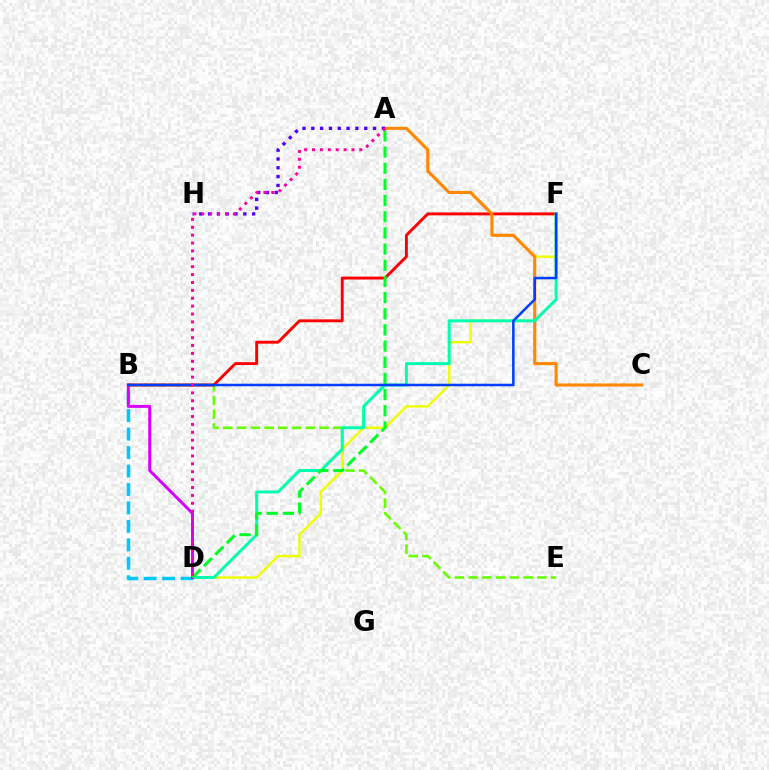{('B', 'E'): [{'color': '#66ff00', 'line_style': 'dashed', 'thickness': 1.87}], ('B', 'F'): [{'color': '#ff0000', 'line_style': 'solid', 'thickness': 2.1}, {'color': '#003fff', 'line_style': 'solid', 'thickness': 1.83}], ('D', 'F'): [{'color': '#eeff00', 'line_style': 'solid', 'thickness': 1.75}, {'color': '#00ffaf', 'line_style': 'solid', 'thickness': 2.16}], ('B', 'D'): [{'color': '#00c7ff', 'line_style': 'dashed', 'thickness': 2.51}, {'color': '#d600ff', 'line_style': 'solid', 'thickness': 2.12}], ('A', 'C'): [{'color': '#ff8800', 'line_style': 'solid', 'thickness': 2.23}], ('A', 'H'): [{'color': '#4f00ff', 'line_style': 'dotted', 'thickness': 2.39}], ('A', 'D'): [{'color': '#00ff27', 'line_style': 'dashed', 'thickness': 2.2}, {'color': '#ff00a0', 'line_style': 'dotted', 'thickness': 2.14}]}